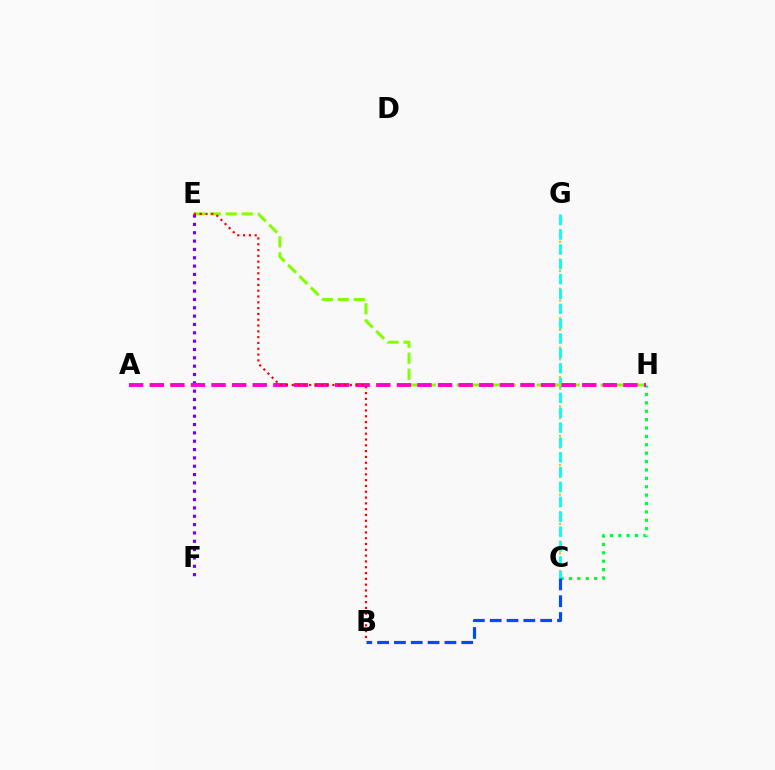{('C', 'G'): [{'color': '#ffbd00', 'line_style': 'dotted', 'thickness': 1.6}, {'color': '#00fff6', 'line_style': 'dashed', 'thickness': 2.02}], ('C', 'H'): [{'color': '#00ff39', 'line_style': 'dotted', 'thickness': 2.28}], ('E', 'H'): [{'color': '#84ff00', 'line_style': 'dashed', 'thickness': 2.17}], ('B', 'C'): [{'color': '#004bff', 'line_style': 'dashed', 'thickness': 2.29}], ('E', 'F'): [{'color': '#7200ff', 'line_style': 'dotted', 'thickness': 2.27}], ('A', 'H'): [{'color': '#ff00cf', 'line_style': 'dashed', 'thickness': 2.8}], ('B', 'E'): [{'color': '#ff0000', 'line_style': 'dotted', 'thickness': 1.58}]}